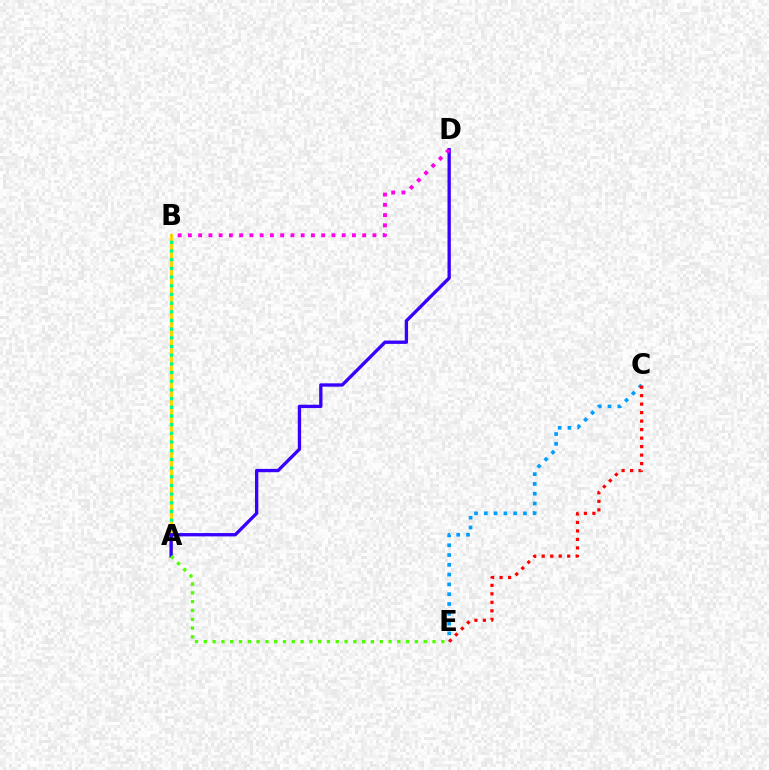{('C', 'E'): [{'color': '#009eff', 'line_style': 'dotted', 'thickness': 2.66}, {'color': '#ff0000', 'line_style': 'dotted', 'thickness': 2.31}], ('A', 'B'): [{'color': '#ffd500', 'line_style': 'solid', 'thickness': 2.34}, {'color': '#00ff86', 'line_style': 'dotted', 'thickness': 2.36}], ('A', 'D'): [{'color': '#3700ff', 'line_style': 'solid', 'thickness': 2.39}], ('A', 'E'): [{'color': '#4fff00', 'line_style': 'dotted', 'thickness': 2.39}], ('B', 'D'): [{'color': '#ff00ed', 'line_style': 'dotted', 'thickness': 2.79}]}